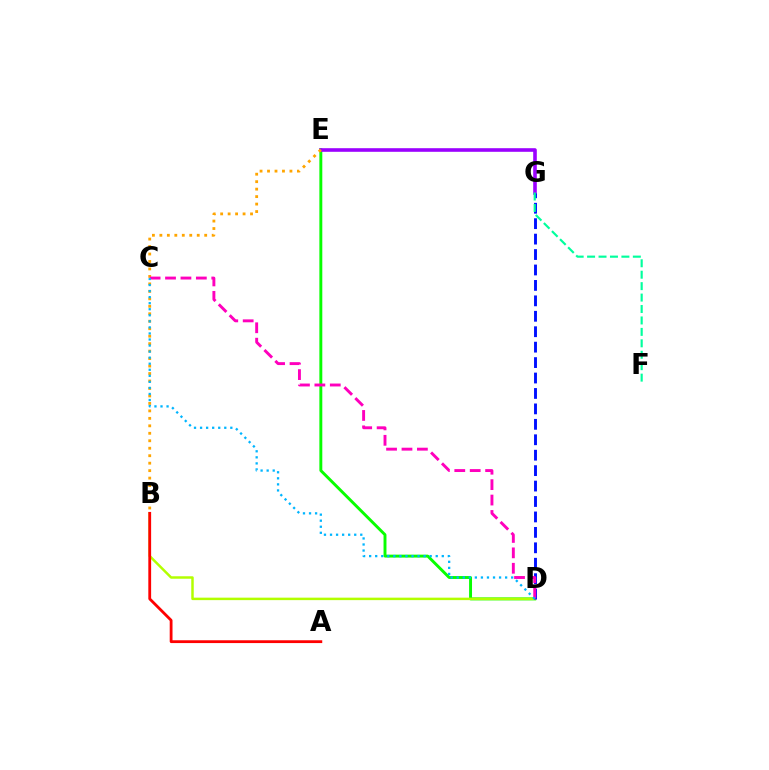{('D', 'E'): [{'color': '#08ff00', 'line_style': 'solid', 'thickness': 2.11}], ('B', 'D'): [{'color': '#b3ff00', 'line_style': 'solid', 'thickness': 1.78}], ('E', 'G'): [{'color': '#9b00ff', 'line_style': 'solid', 'thickness': 2.59}], ('D', 'G'): [{'color': '#0010ff', 'line_style': 'dashed', 'thickness': 2.1}], ('B', 'E'): [{'color': '#ffa500', 'line_style': 'dotted', 'thickness': 2.03}], ('C', 'D'): [{'color': '#ff00bd', 'line_style': 'dashed', 'thickness': 2.09}, {'color': '#00b5ff', 'line_style': 'dotted', 'thickness': 1.64}], ('F', 'G'): [{'color': '#00ff9d', 'line_style': 'dashed', 'thickness': 1.55}], ('A', 'B'): [{'color': '#ff0000', 'line_style': 'solid', 'thickness': 2.02}]}